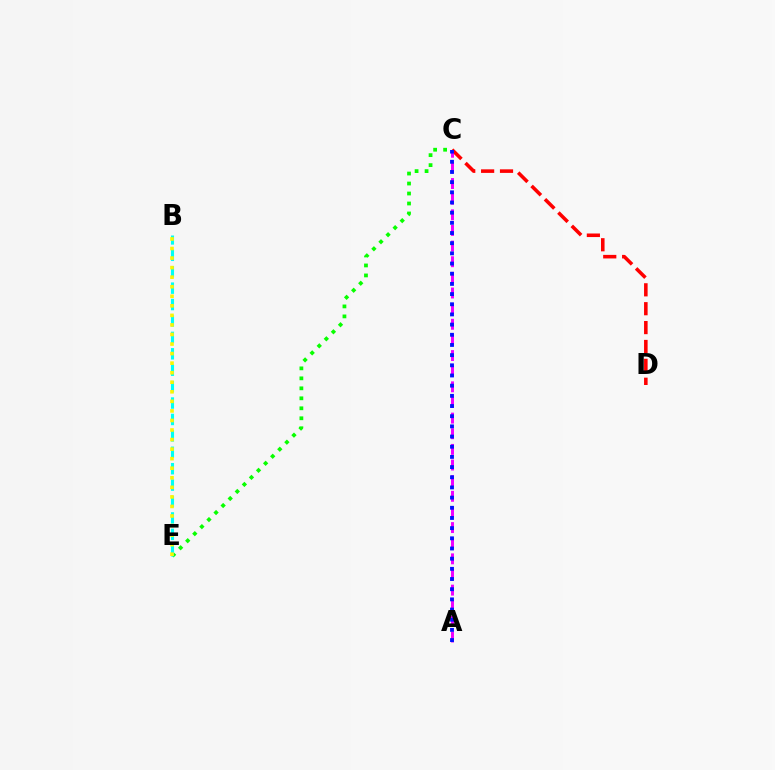{('C', 'D'): [{'color': '#ff0000', 'line_style': 'dashed', 'thickness': 2.57}], ('C', 'E'): [{'color': '#08ff00', 'line_style': 'dotted', 'thickness': 2.71}], ('B', 'E'): [{'color': '#00fff6', 'line_style': 'dashed', 'thickness': 2.23}, {'color': '#fcf500', 'line_style': 'dotted', 'thickness': 2.6}], ('A', 'C'): [{'color': '#ee00ff', 'line_style': 'dashed', 'thickness': 2.12}, {'color': '#0010ff', 'line_style': 'dotted', 'thickness': 2.76}]}